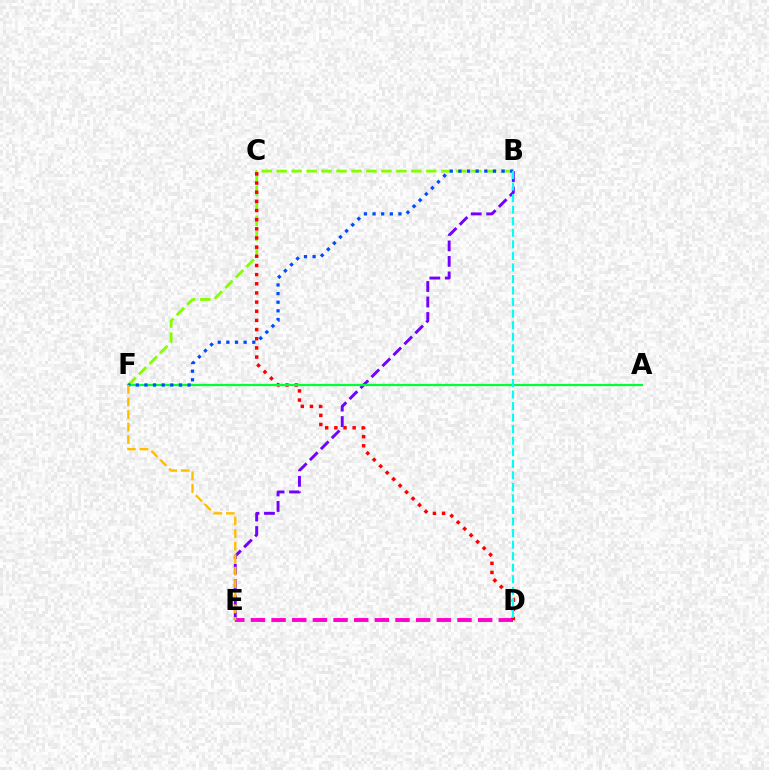{('D', 'E'): [{'color': '#ff00cf', 'line_style': 'dashed', 'thickness': 2.81}], ('B', 'F'): [{'color': '#84ff00', 'line_style': 'dashed', 'thickness': 2.03}, {'color': '#004bff', 'line_style': 'dotted', 'thickness': 2.35}], ('C', 'D'): [{'color': '#ff0000', 'line_style': 'dotted', 'thickness': 2.49}], ('B', 'E'): [{'color': '#7200ff', 'line_style': 'dashed', 'thickness': 2.11}], ('A', 'F'): [{'color': '#00ff39', 'line_style': 'solid', 'thickness': 1.61}], ('E', 'F'): [{'color': '#ffbd00', 'line_style': 'dashed', 'thickness': 1.71}], ('B', 'D'): [{'color': '#00fff6', 'line_style': 'dashed', 'thickness': 1.57}]}